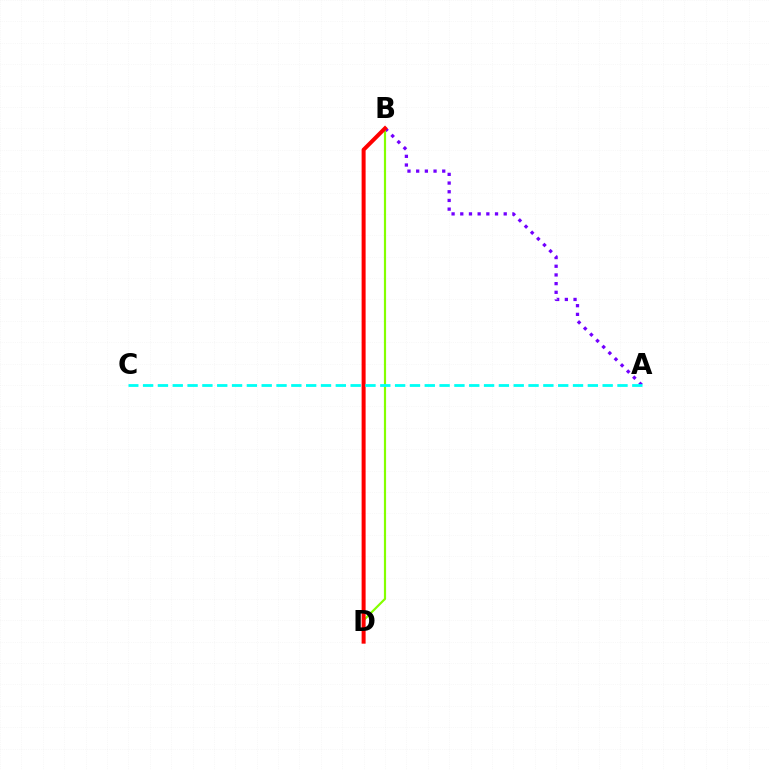{('A', 'B'): [{'color': '#7200ff', 'line_style': 'dotted', 'thickness': 2.36}], ('B', 'D'): [{'color': '#84ff00', 'line_style': 'solid', 'thickness': 1.57}, {'color': '#ff0000', 'line_style': 'solid', 'thickness': 2.88}], ('A', 'C'): [{'color': '#00fff6', 'line_style': 'dashed', 'thickness': 2.01}]}